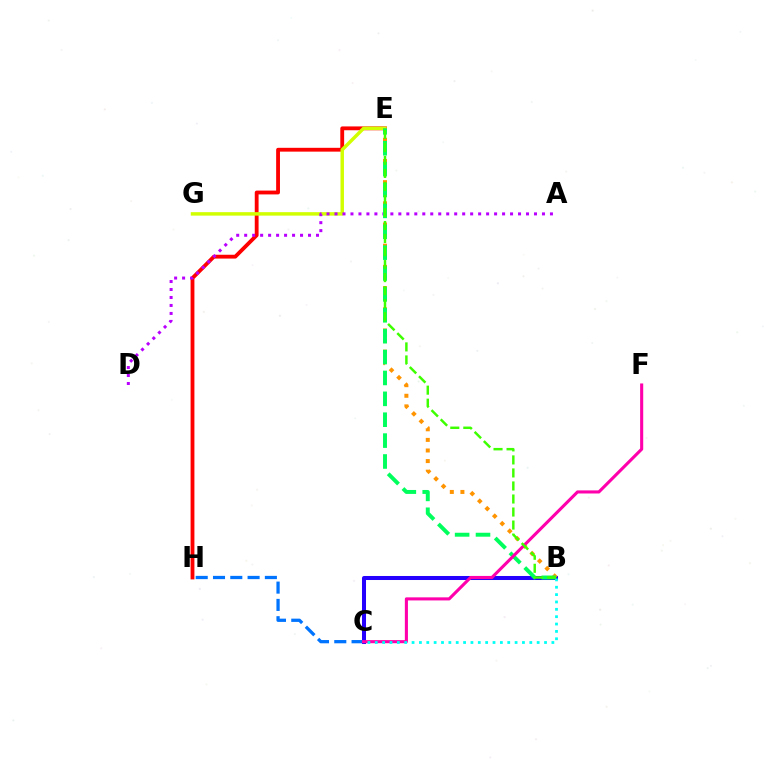{('B', 'C'): [{'color': '#2500ff', 'line_style': 'solid', 'thickness': 2.9}, {'color': '#00fff6', 'line_style': 'dotted', 'thickness': 2.0}], ('C', 'H'): [{'color': '#0074ff', 'line_style': 'dashed', 'thickness': 2.35}], ('E', 'H'): [{'color': '#ff0000', 'line_style': 'solid', 'thickness': 2.75}], ('E', 'G'): [{'color': '#d1ff00', 'line_style': 'solid', 'thickness': 2.49}], ('B', 'E'): [{'color': '#ff9400', 'line_style': 'dotted', 'thickness': 2.88}, {'color': '#00ff5c', 'line_style': 'dashed', 'thickness': 2.84}, {'color': '#3dff00', 'line_style': 'dashed', 'thickness': 1.77}], ('A', 'D'): [{'color': '#b900ff', 'line_style': 'dotted', 'thickness': 2.17}], ('C', 'F'): [{'color': '#ff00ac', 'line_style': 'solid', 'thickness': 2.22}]}